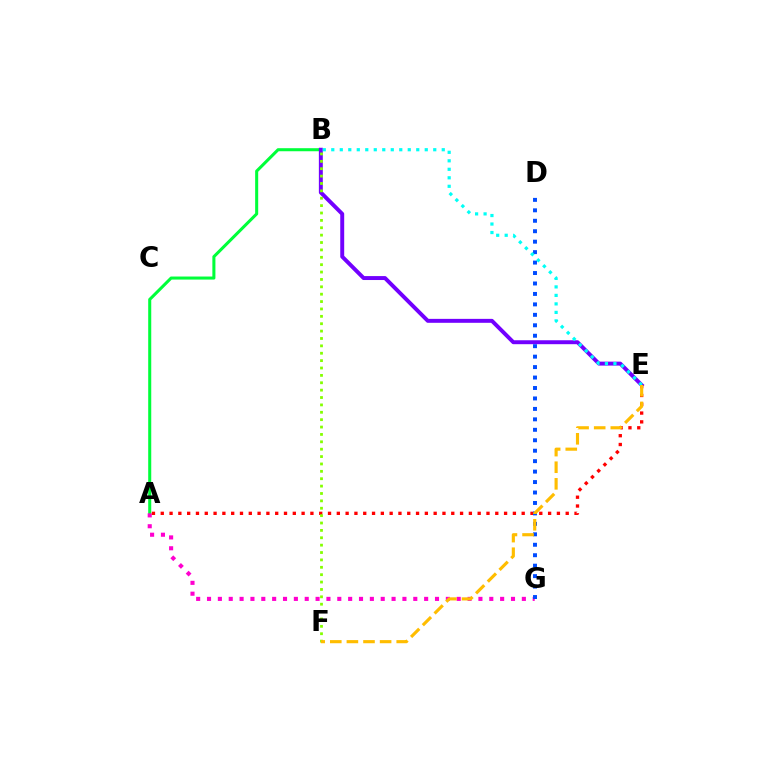{('A', 'B'): [{'color': '#00ff39', 'line_style': 'solid', 'thickness': 2.19}], ('B', 'E'): [{'color': '#7200ff', 'line_style': 'solid', 'thickness': 2.84}, {'color': '#00fff6', 'line_style': 'dotted', 'thickness': 2.31}], ('A', 'G'): [{'color': '#ff00cf', 'line_style': 'dotted', 'thickness': 2.95}], ('A', 'E'): [{'color': '#ff0000', 'line_style': 'dotted', 'thickness': 2.39}], ('D', 'G'): [{'color': '#004bff', 'line_style': 'dotted', 'thickness': 2.84}], ('B', 'F'): [{'color': '#84ff00', 'line_style': 'dotted', 'thickness': 2.01}], ('E', 'F'): [{'color': '#ffbd00', 'line_style': 'dashed', 'thickness': 2.26}]}